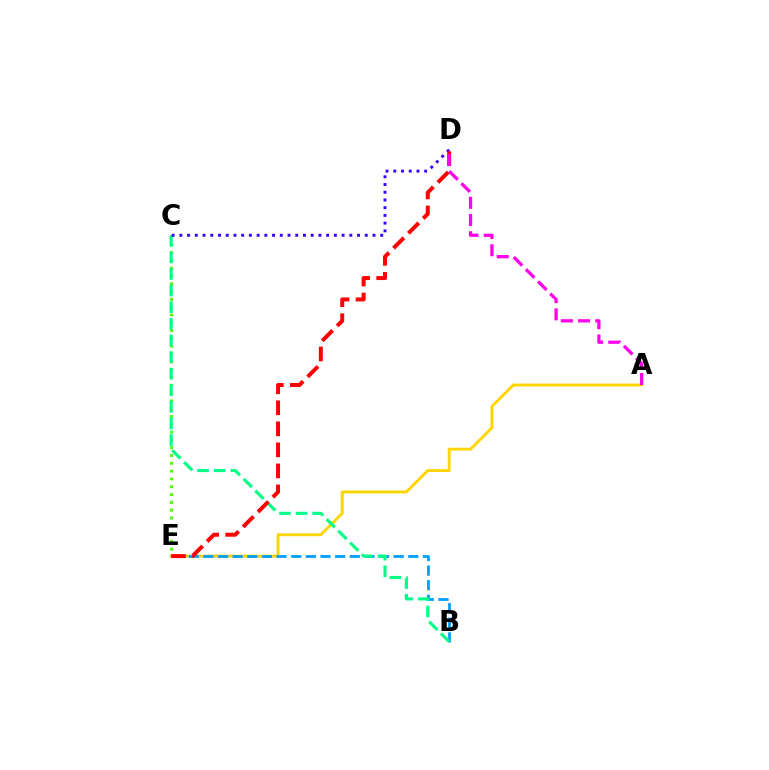{('C', 'E'): [{'color': '#4fff00', 'line_style': 'dotted', 'thickness': 2.12}], ('A', 'E'): [{'color': '#ffd500', 'line_style': 'solid', 'thickness': 2.1}], ('B', 'E'): [{'color': '#009eff', 'line_style': 'dashed', 'thickness': 1.99}], ('B', 'C'): [{'color': '#00ff86', 'line_style': 'dashed', 'thickness': 2.26}], ('C', 'D'): [{'color': '#3700ff', 'line_style': 'dotted', 'thickness': 2.1}], ('D', 'E'): [{'color': '#ff0000', 'line_style': 'dashed', 'thickness': 2.86}], ('A', 'D'): [{'color': '#ff00ed', 'line_style': 'dashed', 'thickness': 2.34}]}